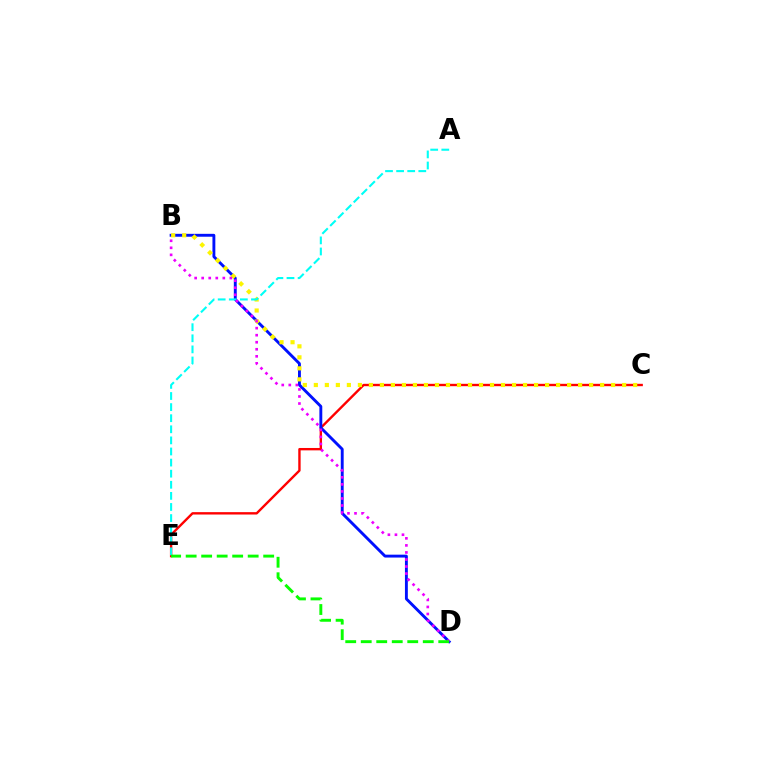{('C', 'E'): [{'color': '#ff0000', 'line_style': 'solid', 'thickness': 1.71}], ('B', 'D'): [{'color': '#0010ff', 'line_style': 'solid', 'thickness': 2.08}, {'color': '#ee00ff', 'line_style': 'dotted', 'thickness': 1.91}], ('B', 'C'): [{'color': '#fcf500', 'line_style': 'dotted', 'thickness': 2.99}], ('A', 'E'): [{'color': '#00fff6', 'line_style': 'dashed', 'thickness': 1.51}], ('D', 'E'): [{'color': '#08ff00', 'line_style': 'dashed', 'thickness': 2.11}]}